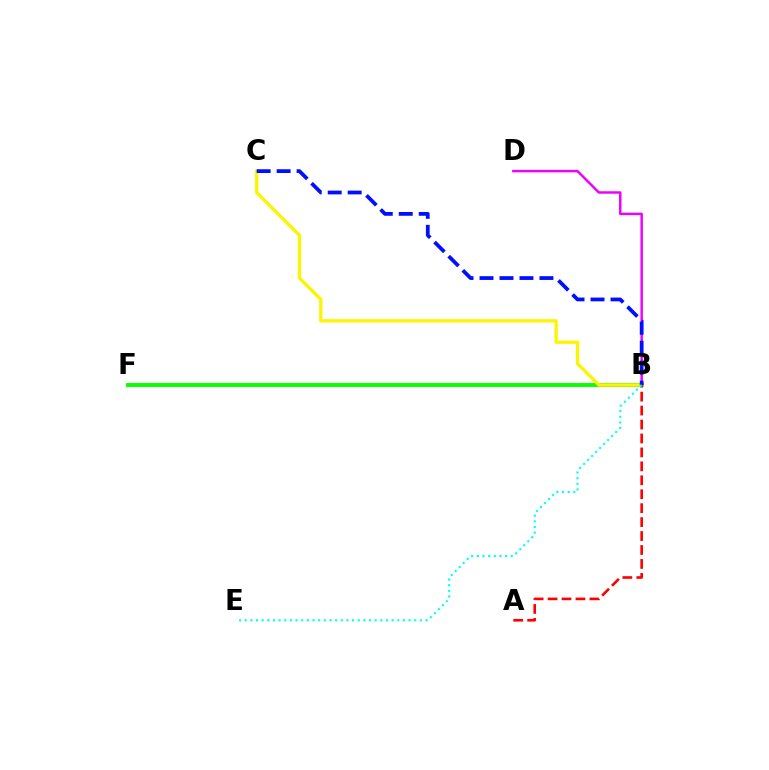{('B', 'F'): [{'color': '#08ff00', 'line_style': 'solid', 'thickness': 2.8}], ('B', 'D'): [{'color': '#ee00ff', 'line_style': 'solid', 'thickness': 1.78}], ('B', 'C'): [{'color': '#fcf500', 'line_style': 'solid', 'thickness': 2.37}, {'color': '#0010ff', 'line_style': 'dashed', 'thickness': 2.71}], ('A', 'B'): [{'color': '#ff0000', 'line_style': 'dashed', 'thickness': 1.89}], ('B', 'E'): [{'color': '#00fff6', 'line_style': 'dotted', 'thickness': 1.54}]}